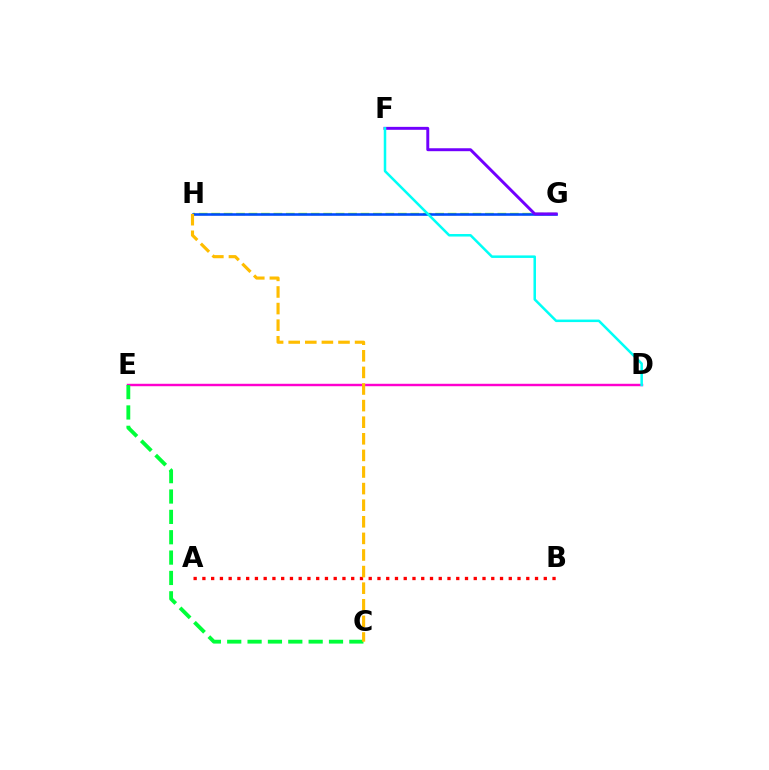{('A', 'B'): [{'color': '#ff0000', 'line_style': 'dotted', 'thickness': 2.38}], ('D', 'E'): [{'color': '#ff00cf', 'line_style': 'solid', 'thickness': 1.76}], ('G', 'H'): [{'color': '#84ff00', 'line_style': 'dashed', 'thickness': 1.69}, {'color': '#004bff', 'line_style': 'solid', 'thickness': 1.86}], ('C', 'E'): [{'color': '#00ff39', 'line_style': 'dashed', 'thickness': 2.77}], ('F', 'G'): [{'color': '#7200ff', 'line_style': 'solid', 'thickness': 2.12}], ('D', 'F'): [{'color': '#00fff6', 'line_style': 'solid', 'thickness': 1.81}], ('C', 'H'): [{'color': '#ffbd00', 'line_style': 'dashed', 'thickness': 2.25}]}